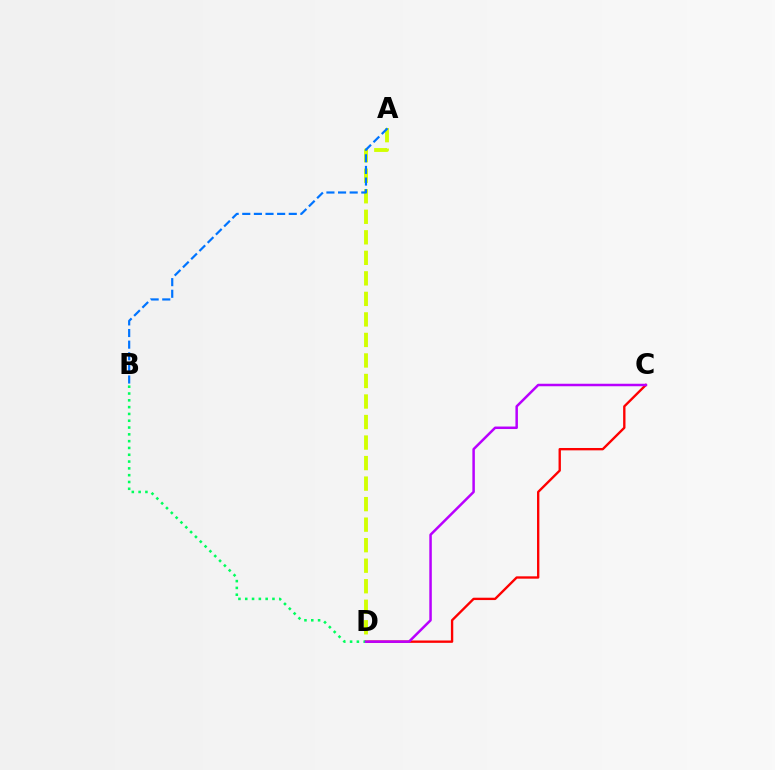{('C', 'D'): [{'color': '#ff0000', 'line_style': 'solid', 'thickness': 1.7}, {'color': '#b900ff', 'line_style': 'solid', 'thickness': 1.8}], ('A', 'D'): [{'color': '#d1ff00', 'line_style': 'dashed', 'thickness': 2.79}], ('B', 'D'): [{'color': '#00ff5c', 'line_style': 'dotted', 'thickness': 1.85}], ('A', 'B'): [{'color': '#0074ff', 'line_style': 'dashed', 'thickness': 1.58}]}